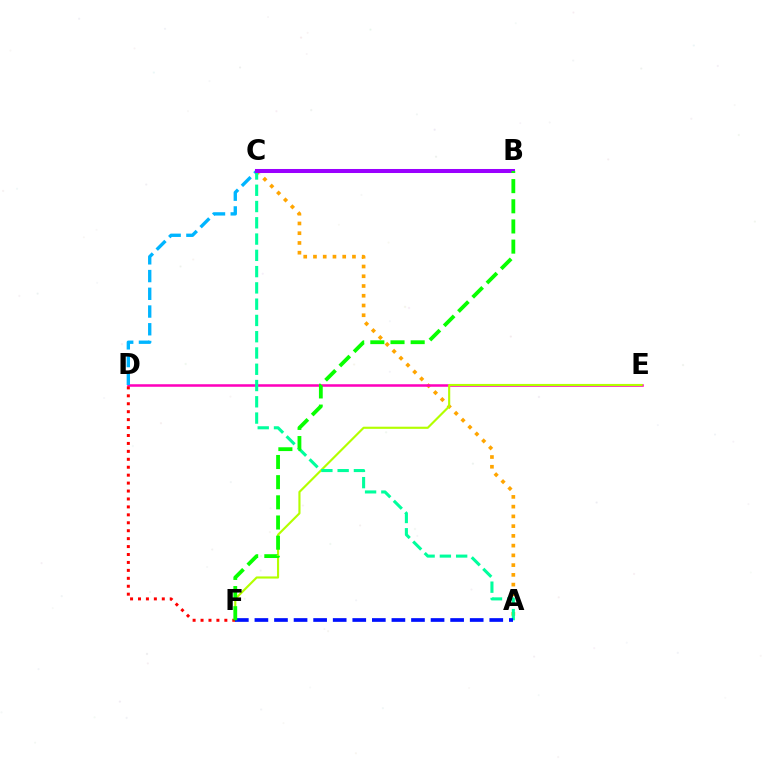{('A', 'C'): [{'color': '#ffa500', 'line_style': 'dotted', 'thickness': 2.65}, {'color': '#00ff9d', 'line_style': 'dashed', 'thickness': 2.21}], ('D', 'E'): [{'color': '#ff00bd', 'line_style': 'solid', 'thickness': 1.83}], ('E', 'F'): [{'color': '#b3ff00', 'line_style': 'solid', 'thickness': 1.54}], ('C', 'D'): [{'color': '#00b5ff', 'line_style': 'dashed', 'thickness': 2.41}], ('D', 'F'): [{'color': '#ff0000', 'line_style': 'dotted', 'thickness': 2.16}], ('A', 'F'): [{'color': '#0010ff', 'line_style': 'dashed', 'thickness': 2.66}], ('B', 'C'): [{'color': '#9b00ff', 'line_style': 'solid', 'thickness': 2.9}], ('B', 'F'): [{'color': '#08ff00', 'line_style': 'dashed', 'thickness': 2.74}]}